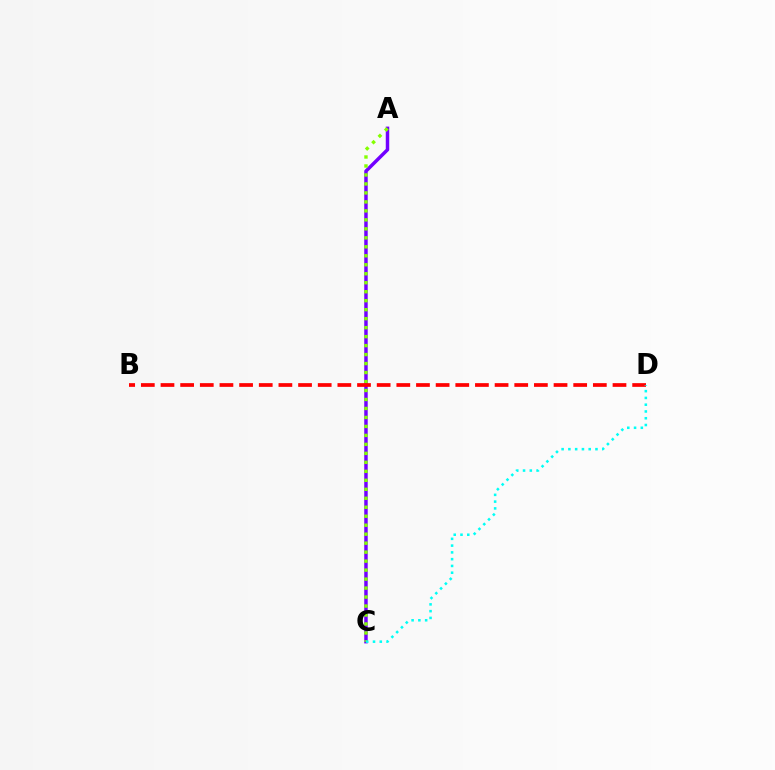{('A', 'C'): [{'color': '#7200ff', 'line_style': 'solid', 'thickness': 2.5}, {'color': '#84ff00', 'line_style': 'dotted', 'thickness': 2.44}], ('B', 'D'): [{'color': '#ff0000', 'line_style': 'dashed', 'thickness': 2.67}], ('C', 'D'): [{'color': '#00fff6', 'line_style': 'dotted', 'thickness': 1.84}]}